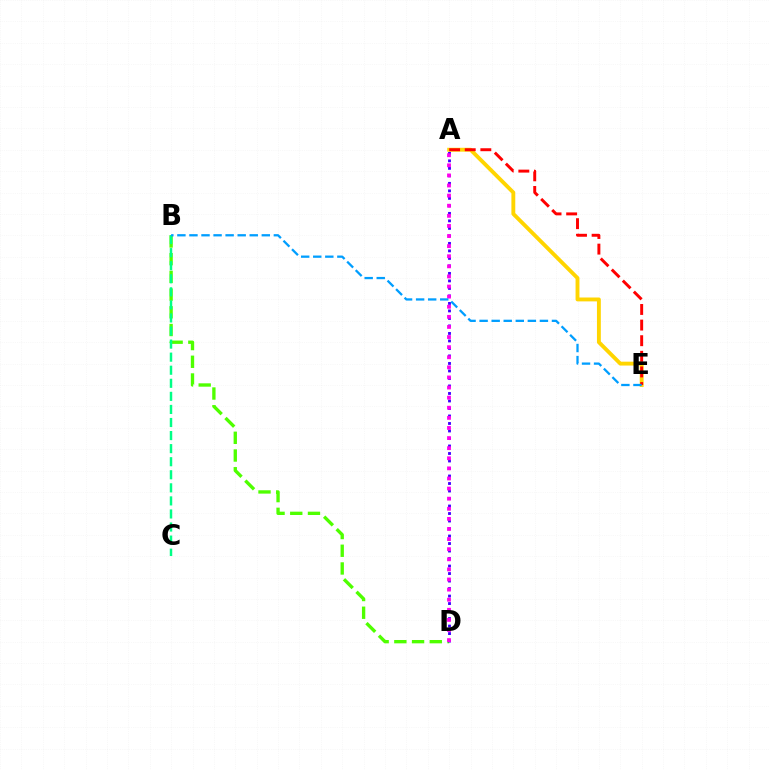{('B', 'D'): [{'color': '#4fff00', 'line_style': 'dashed', 'thickness': 2.41}], ('A', 'D'): [{'color': '#3700ff', 'line_style': 'dotted', 'thickness': 2.04}, {'color': '#ff00ed', 'line_style': 'dotted', 'thickness': 2.74}], ('B', 'C'): [{'color': '#00ff86', 'line_style': 'dashed', 'thickness': 1.78}], ('A', 'E'): [{'color': '#ffd500', 'line_style': 'solid', 'thickness': 2.79}, {'color': '#ff0000', 'line_style': 'dashed', 'thickness': 2.12}], ('B', 'E'): [{'color': '#009eff', 'line_style': 'dashed', 'thickness': 1.64}]}